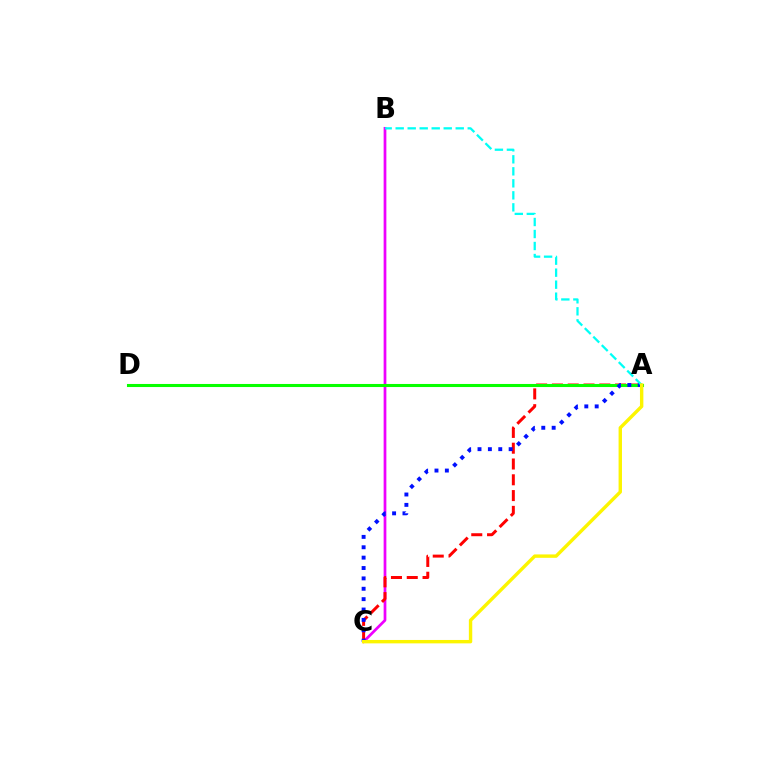{('B', 'C'): [{'color': '#ee00ff', 'line_style': 'solid', 'thickness': 1.97}], ('A', 'C'): [{'color': '#ff0000', 'line_style': 'dashed', 'thickness': 2.15}, {'color': '#0010ff', 'line_style': 'dotted', 'thickness': 2.82}, {'color': '#fcf500', 'line_style': 'solid', 'thickness': 2.44}], ('A', 'D'): [{'color': '#08ff00', 'line_style': 'solid', 'thickness': 2.21}], ('A', 'B'): [{'color': '#00fff6', 'line_style': 'dashed', 'thickness': 1.63}]}